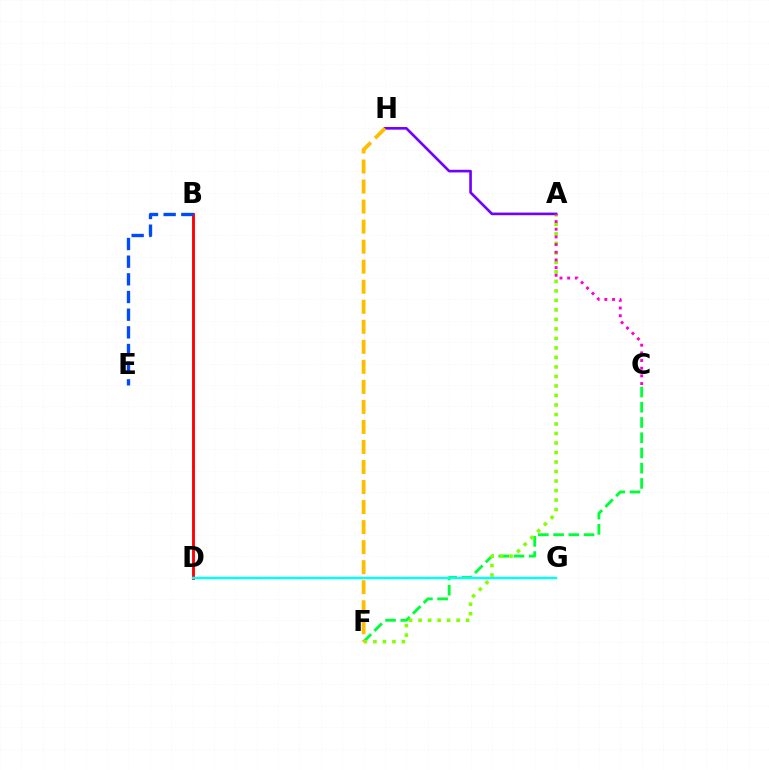{('C', 'F'): [{'color': '#00ff39', 'line_style': 'dashed', 'thickness': 2.07}], ('A', 'F'): [{'color': '#84ff00', 'line_style': 'dotted', 'thickness': 2.58}], ('A', 'H'): [{'color': '#7200ff', 'line_style': 'solid', 'thickness': 1.9}], ('B', 'D'): [{'color': '#ff0000', 'line_style': 'solid', 'thickness': 2.06}], ('A', 'C'): [{'color': '#ff00cf', 'line_style': 'dotted', 'thickness': 2.08}], ('F', 'H'): [{'color': '#ffbd00', 'line_style': 'dashed', 'thickness': 2.72}], ('B', 'E'): [{'color': '#004bff', 'line_style': 'dashed', 'thickness': 2.4}], ('D', 'G'): [{'color': '#00fff6', 'line_style': 'solid', 'thickness': 1.76}]}